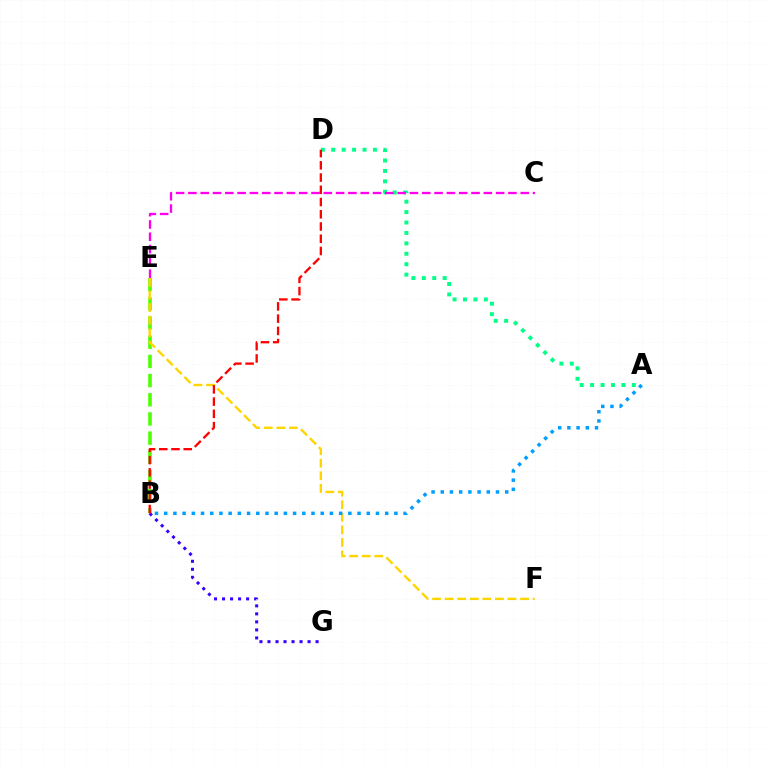{('B', 'E'): [{'color': '#4fff00', 'line_style': 'dashed', 'thickness': 2.61}], ('B', 'G'): [{'color': '#3700ff', 'line_style': 'dotted', 'thickness': 2.18}], ('A', 'D'): [{'color': '#00ff86', 'line_style': 'dotted', 'thickness': 2.83}], ('C', 'E'): [{'color': '#ff00ed', 'line_style': 'dashed', 'thickness': 1.67}], ('E', 'F'): [{'color': '#ffd500', 'line_style': 'dashed', 'thickness': 1.71}], ('A', 'B'): [{'color': '#009eff', 'line_style': 'dotted', 'thickness': 2.5}], ('B', 'D'): [{'color': '#ff0000', 'line_style': 'dashed', 'thickness': 1.66}]}